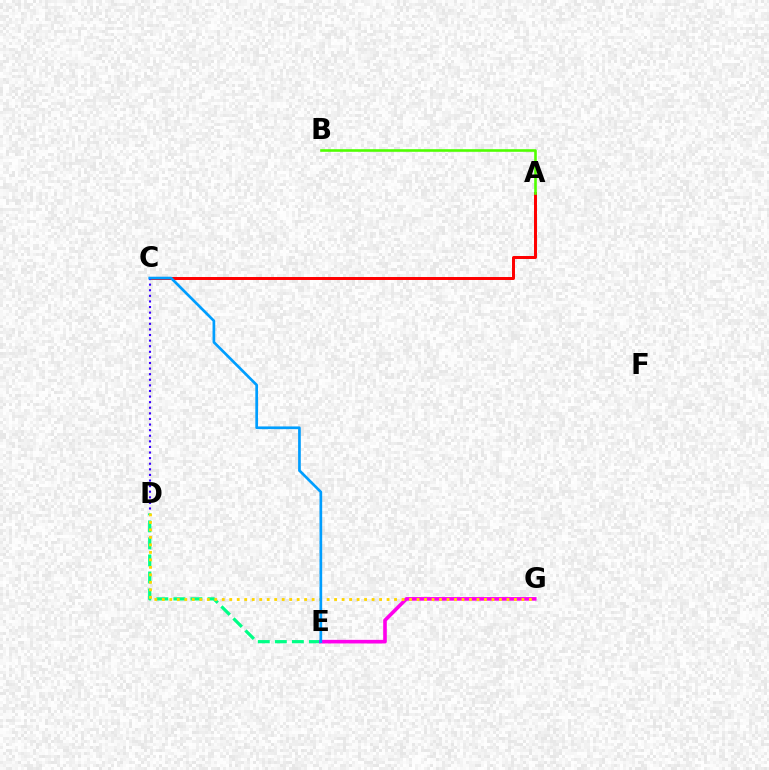{('A', 'C'): [{'color': '#ff0000', 'line_style': 'solid', 'thickness': 2.15}], ('D', 'E'): [{'color': '#00ff86', 'line_style': 'dashed', 'thickness': 2.31}], ('E', 'G'): [{'color': '#ff00ed', 'line_style': 'solid', 'thickness': 2.6}], ('A', 'B'): [{'color': '#4fff00', 'line_style': 'solid', 'thickness': 1.88}], ('D', 'G'): [{'color': '#ffd500', 'line_style': 'dotted', 'thickness': 2.04}], ('C', 'D'): [{'color': '#3700ff', 'line_style': 'dotted', 'thickness': 1.52}], ('C', 'E'): [{'color': '#009eff', 'line_style': 'solid', 'thickness': 1.94}]}